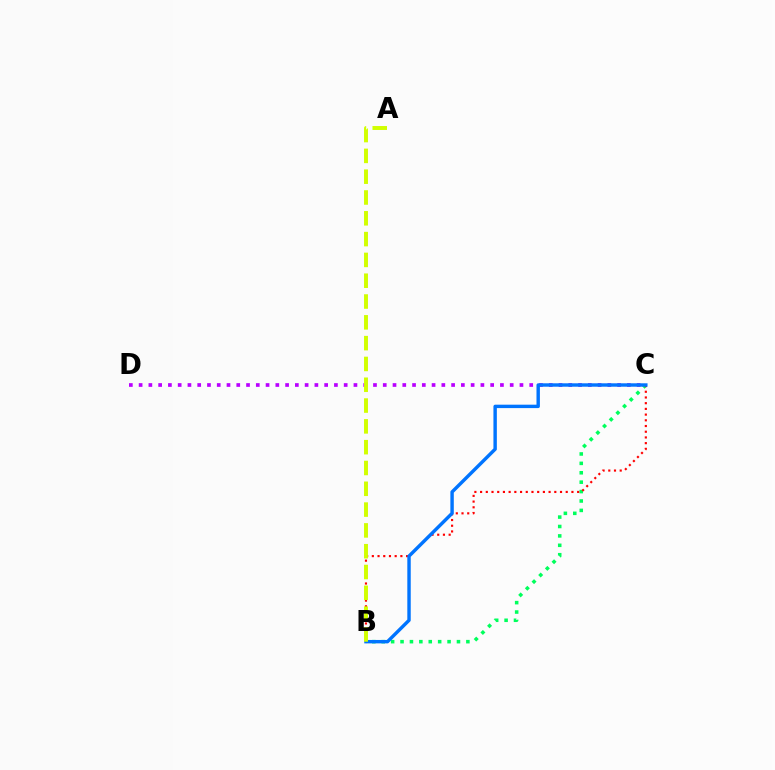{('B', 'C'): [{'color': '#00ff5c', 'line_style': 'dotted', 'thickness': 2.56}, {'color': '#ff0000', 'line_style': 'dotted', 'thickness': 1.55}, {'color': '#0074ff', 'line_style': 'solid', 'thickness': 2.46}], ('C', 'D'): [{'color': '#b900ff', 'line_style': 'dotted', 'thickness': 2.65}], ('A', 'B'): [{'color': '#d1ff00', 'line_style': 'dashed', 'thickness': 2.83}]}